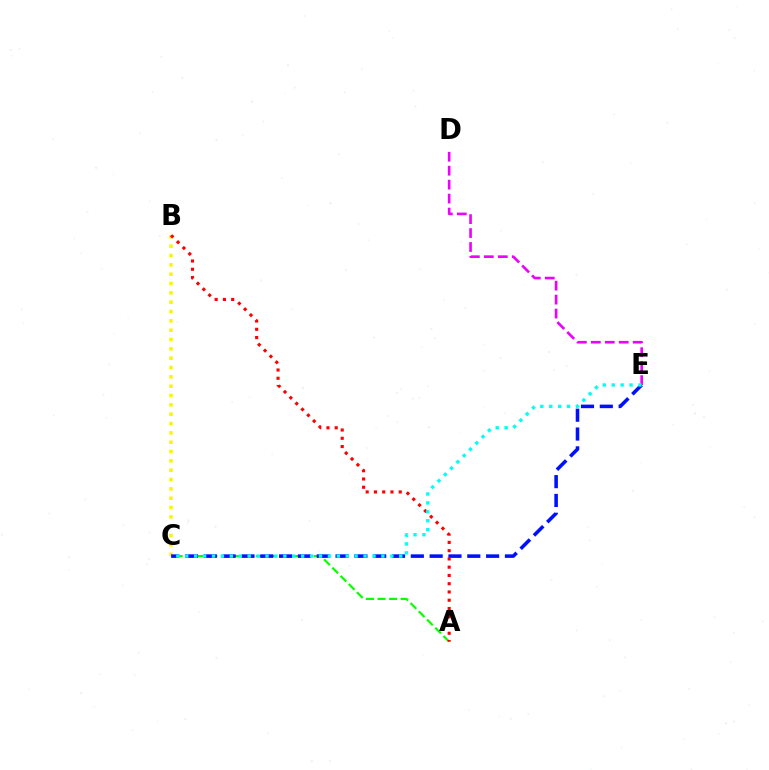{('A', 'C'): [{'color': '#08ff00', 'line_style': 'dashed', 'thickness': 1.58}], ('B', 'C'): [{'color': '#fcf500', 'line_style': 'dotted', 'thickness': 2.54}], ('D', 'E'): [{'color': '#ee00ff', 'line_style': 'dashed', 'thickness': 1.9}], ('C', 'E'): [{'color': '#0010ff', 'line_style': 'dashed', 'thickness': 2.56}, {'color': '#00fff6', 'line_style': 'dotted', 'thickness': 2.42}], ('A', 'B'): [{'color': '#ff0000', 'line_style': 'dotted', 'thickness': 2.24}]}